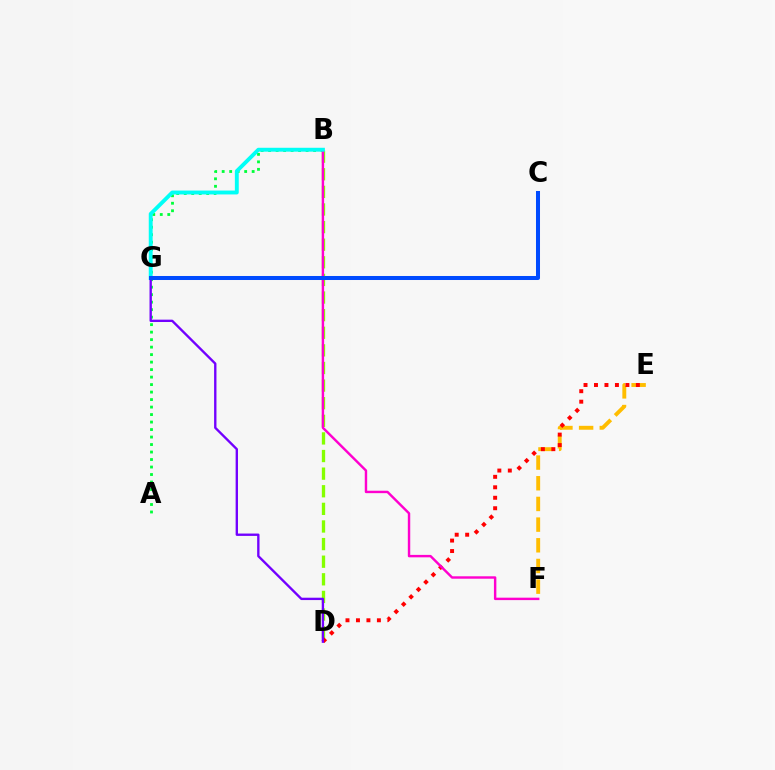{('E', 'F'): [{'color': '#ffbd00', 'line_style': 'dashed', 'thickness': 2.81}], ('B', 'D'): [{'color': '#84ff00', 'line_style': 'dashed', 'thickness': 2.39}], ('D', 'E'): [{'color': '#ff0000', 'line_style': 'dotted', 'thickness': 2.84}], ('A', 'B'): [{'color': '#00ff39', 'line_style': 'dotted', 'thickness': 2.04}], ('B', 'F'): [{'color': '#ff00cf', 'line_style': 'solid', 'thickness': 1.75}], ('B', 'G'): [{'color': '#00fff6', 'line_style': 'solid', 'thickness': 2.8}], ('D', 'G'): [{'color': '#7200ff', 'line_style': 'solid', 'thickness': 1.7}], ('C', 'G'): [{'color': '#004bff', 'line_style': 'solid', 'thickness': 2.89}]}